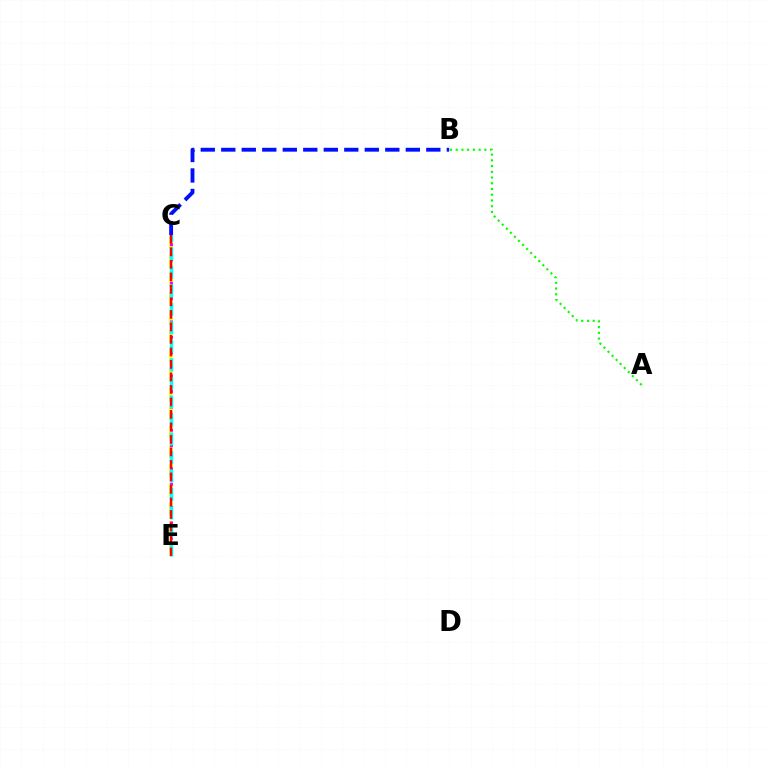{('B', 'C'): [{'color': '#0010ff', 'line_style': 'dashed', 'thickness': 2.79}], ('A', 'B'): [{'color': '#08ff00', 'line_style': 'dotted', 'thickness': 1.56}], ('C', 'E'): [{'color': '#fcf500', 'line_style': 'dashed', 'thickness': 2.59}, {'color': '#ee00ff', 'line_style': 'dotted', 'thickness': 2.1}, {'color': '#00fff6', 'line_style': 'dashed', 'thickness': 2.52}, {'color': '#ff0000', 'line_style': 'dashed', 'thickness': 1.7}]}